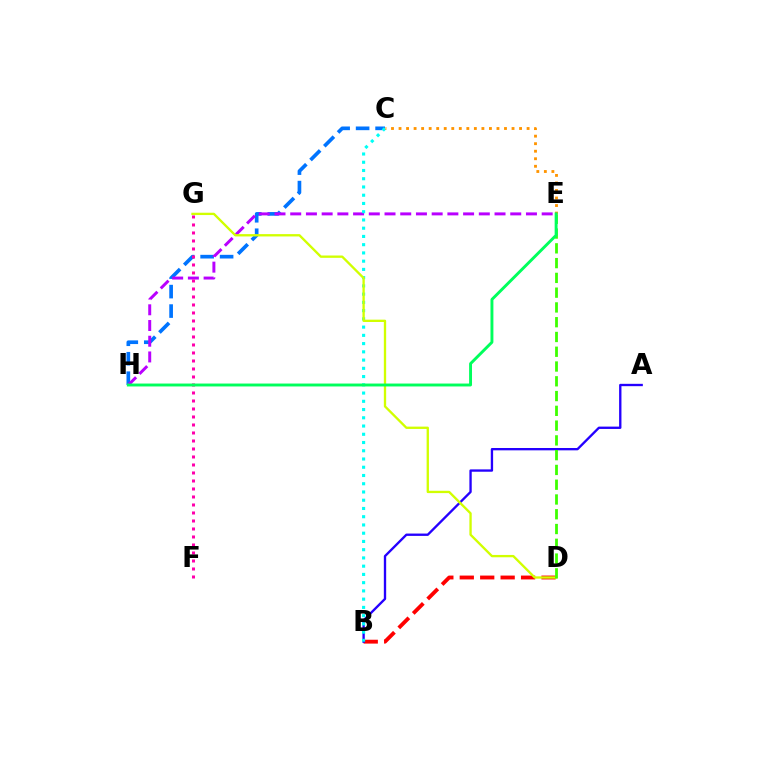{('B', 'D'): [{'color': '#ff0000', 'line_style': 'dashed', 'thickness': 2.78}], ('C', 'H'): [{'color': '#0074ff', 'line_style': 'dashed', 'thickness': 2.65}], ('E', 'H'): [{'color': '#b900ff', 'line_style': 'dashed', 'thickness': 2.14}, {'color': '#00ff5c', 'line_style': 'solid', 'thickness': 2.1}], ('A', 'B'): [{'color': '#2500ff', 'line_style': 'solid', 'thickness': 1.69}], ('B', 'C'): [{'color': '#00fff6', 'line_style': 'dotted', 'thickness': 2.24}], ('F', 'G'): [{'color': '#ff00ac', 'line_style': 'dotted', 'thickness': 2.17}], ('D', 'G'): [{'color': '#d1ff00', 'line_style': 'solid', 'thickness': 1.68}], ('C', 'E'): [{'color': '#ff9400', 'line_style': 'dotted', 'thickness': 2.05}], ('D', 'E'): [{'color': '#3dff00', 'line_style': 'dashed', 'thickness': 2.01}]}